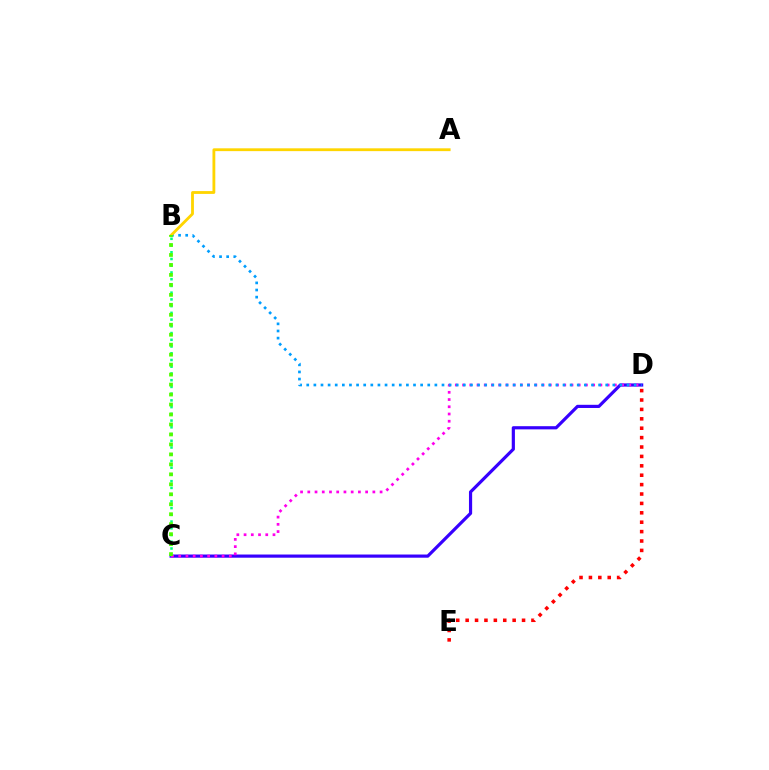{('C', 'D'): [{'color': '#3700ff', 'line_style': 'solid', 'thickness': 2.29}, {'color': '#ff00ed', 'line_style': 'dotted', 'thickness': 1.96}], ('B', 'C'): [{'color': '#00ff86', 'line_style': 'dotted', 'thickness': 1.83}, {'color': '#4fff00', 'line_style': 'dotted', 'thickness': 2.71}], ('B', 'D'): [{'color': '#009eff', 'line_style': 'dotted', 'thickness': 1.93}], ('A', 'B'): [{'color': '#ffd500', 'line_style': 'solid', 'thickness': 2.03}], ('D', 'E'): [{'color': '#ff0000', 'line_style': 'dotted', 'thickness': 2.55}]}